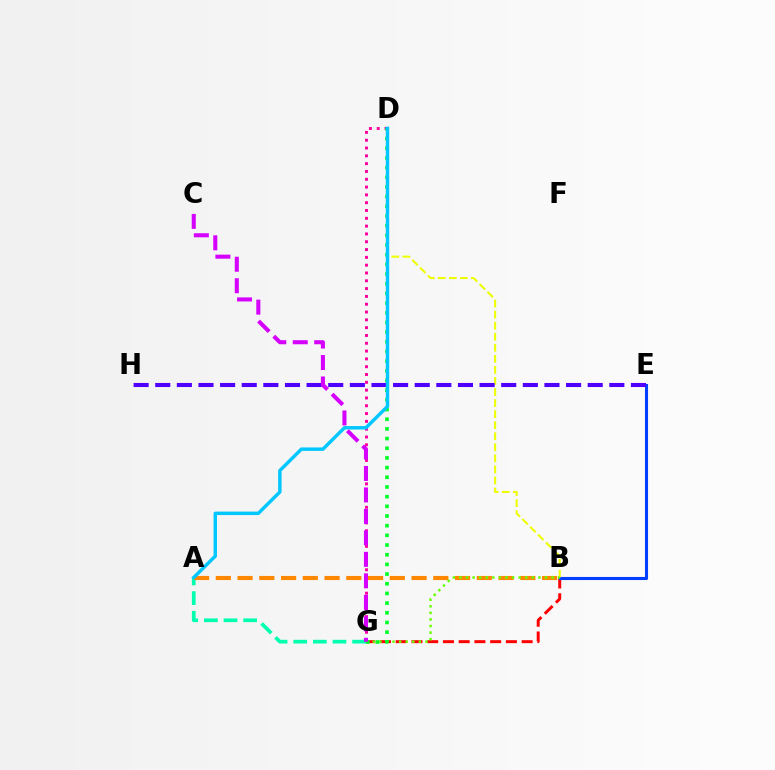{('A', 'G'): [{'color': '#00ffaf', 'line_style': 'dashed', 'thickness': 2.67}], ('A', 'B'): [{'color': '#ff8800', 'line_style': 'dashed', 'thickness': 2.95}], ('B', 'G'): [{'color': '#ff0000', 'line_style': 'dashed', 'thickness': 2.14}, {'color': '#66ff00', 'line_style': 'dotted', 'thickness': 1.79}], ('B', 'E'): [{'color': '#003fff', 'line_style': 'solid', 'thickness': 2.23}], ('B', 'D'): [{'color': '#eeff00', 'line_style': 'dashed', 'thickness': 1.5}], ('D', 'G'): [{'color': '#ff00a0', 'line_style': 'dotted', 'thickness': 2.12}, {'color': '#00ff27', 'line_style': 'dotted', 'thickness': 2.63}], ('E', 'H'): [{'color': '#4f00ff', 'line_style': 'dashed', 'thickness': 2.94}], ('A', 'D'): [{'color': '#00c7ff', 'line_style': 'solid', 'thickness': 2.47}], ('C', 'G'): [{'color': '#d600ff', 'line_style': 'dashed', 'thickness': 2.92}]}